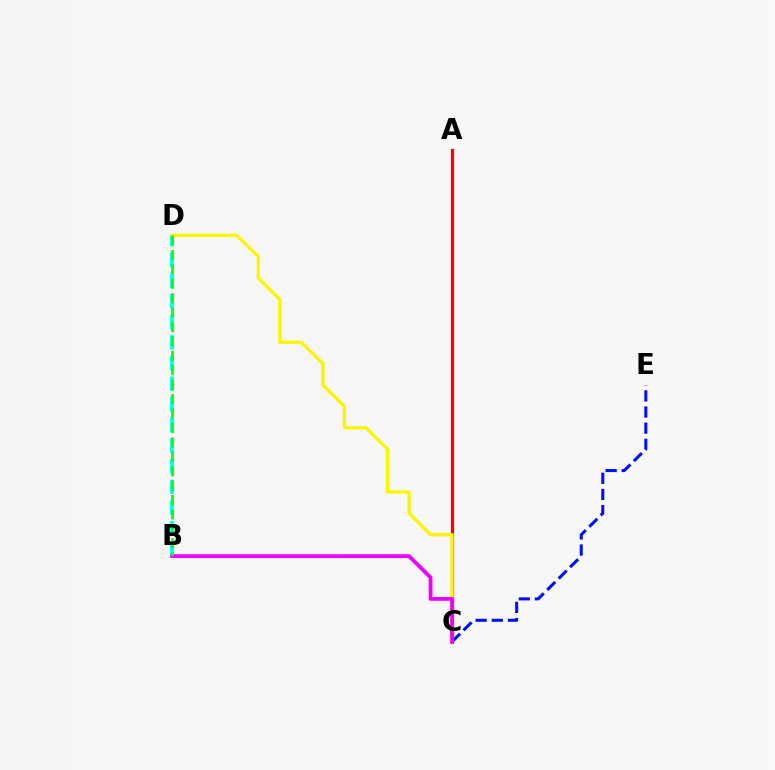{('A', 'C'): [{'color': '#ff0000', 'line_style': 'solid', 'thickness': 2.31}], ('B', 'D'): [{'color': '#00fff6', 'line_style': 'dashed', 'thickness': 2.8}, {'color': '#08ff00', 'line_style': 'dashed', 'thickness': 1.96}], ('C', 'D'): [{'color': '#fcf500', 'line_style': 'solid', 'thickness': 2.39}], ('C', 'E'): [{'color': '#0010ff', 'line_style': 'dashed', 'thickness': 2.19}], ('B', 'C'): [{'color': '#ee00ff', 'line_style': 'solid', 'thickness': 2.74}]}